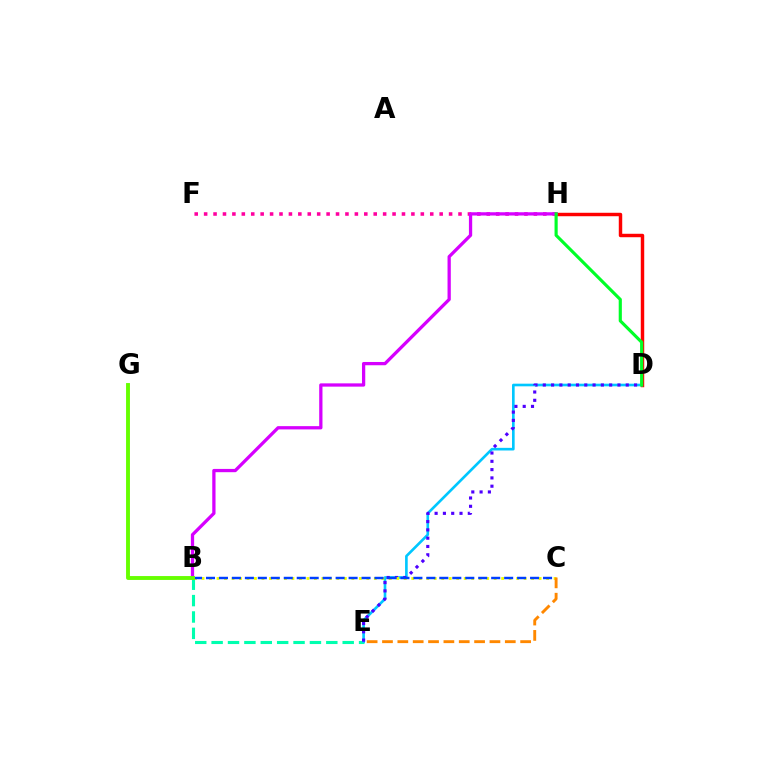{('D', 'H'): [{'color': '#ff0000', 'line_style': 'solid', 'thickness': 2.48}, {'color': '#00ff27', 'line_style': 'solid', 'thickness': 2.26}], ('B', 'E'): [{'color': '#00ffaf', 'line_style': 'dashed', 'thickness': 2.23}], ('D', 'E'): [{'color': '#00c7ff', 'line_style': 'solid', 'thickness': 1.9}, {'color': '#4f00ff', 'line_style': 'dotted', 'thickness': 2.25}], ('B', 'C'): [{'color': '#eeff00', 'line_style': 'dotted', 'thickness': 2.04}, {'color': '#003fff', 'line_style': 'dashed', 'thickness': 1.76}], ('F', 'H'): [{'color': '#ff00a0', 'line_style': 'dotted', 'thickness': 2.56}], ('B', 'H'): [{'color': '#d600ff', 'line_style': 'solid', 'thickness': 2.36}], ('C', 'E'): [{'color': '#ff8800', 'line_style': 'dashed', 'thickness': 2.09}], ('B', 'G'): [{'color': '#66ff00', 'line_style': 'solid', 'thickness': 2.79}]}